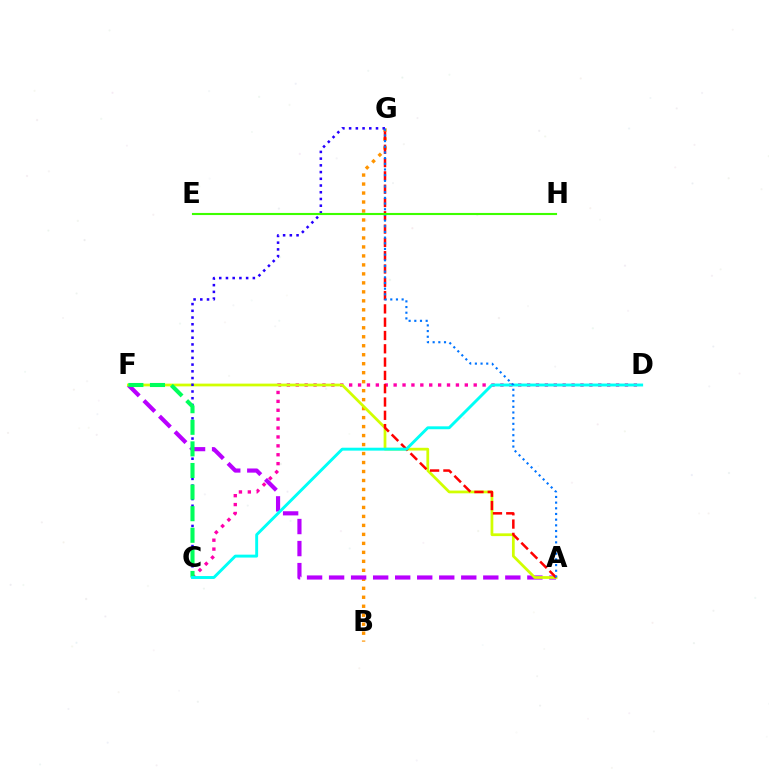{('C', 'D'): [{'color': '#ff00ac', 'line_style': 'dotted', 'thickness': 2.42}, {'color': '#00fff6', 'line_style': 'solid', 'thickness': 2.09}], ('B', 'G'): [{'color': '#ff9400', 'line_style': 'dotted', 'thickness': 2.44}], ('A', 'F'): [{'color': '#b900ff', 'line_style': 'dashed', 'thickness': 2.99}, {'color': '#d1ff00', 'line_style': 'solid', 'thickness': 1.98}], ('C', 'G'): [{'color': '#2500ff', 'line_style': 'dotted', 'thickness': 1.83}], ('A', 'G'): [{'color': '#ff0000', 'line_style': 'dashed', 'thickness': 1.81}, {'color': '#0074ff', 'line_style': 'dotted', 'thickness': 1.54}], ('C', 'F'): [{'color': '#00ff5c', 'line_style': 'dashed', 'thickness': 2.93}], ('E', 'H'): [{'color': '#3dff00', 'line_style': 'solid', 'thickness': 1.52}]}